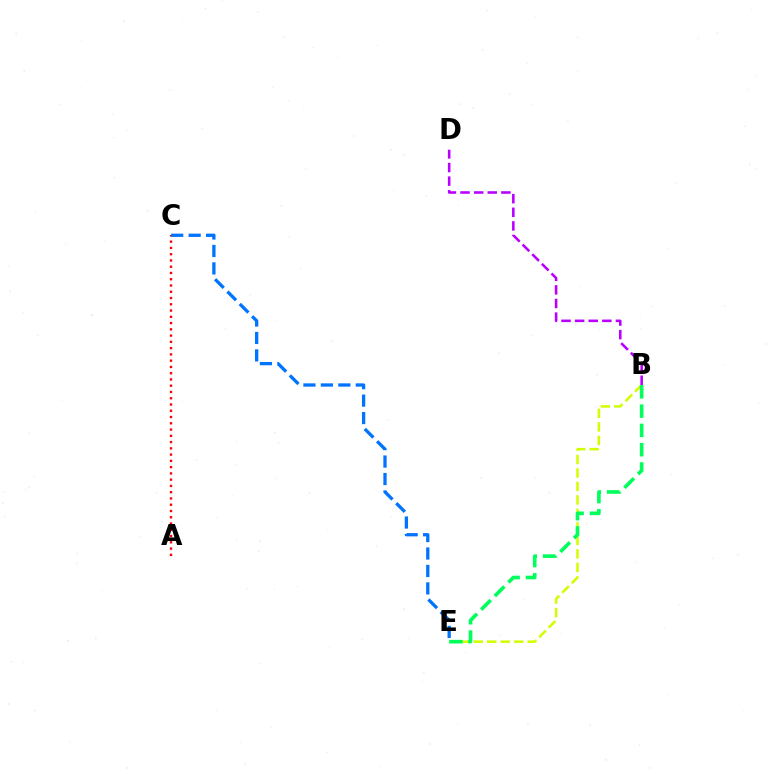{('B', 'E'): [{'color': '#d1ff00', 'line_style': 'dashed', 'thickness': 1.83}, {'color': '#00ff5c', 'line_style': 'dashed', 'thickness': 2.62}], ('B', 'D'): [{'color': '#b900ff', 'line_style': 'dashed', 'thickness': 1.85}], ('A', 'C'): [{'color': '#ff0000', 'line_style': 'dotted', 'thickness': 1.7}], ('C', 'E'): [{'color': '#0074ff', 'line_style': 'dashed', 'thickness': 2.37}]}